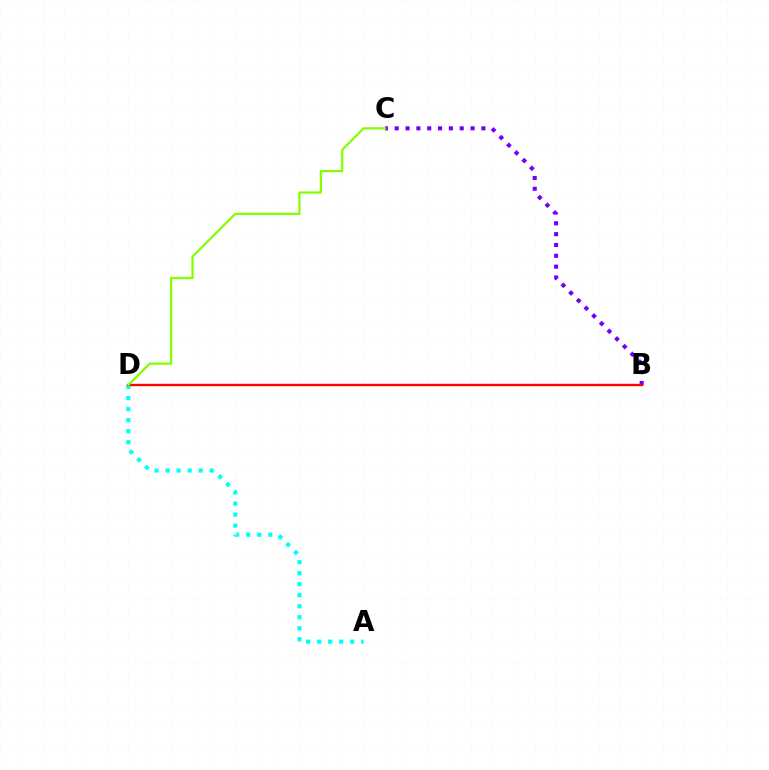{('A', 'D'): [{'color': '#00fff6', 'line_style': 'dotted', 'thickness': 2.99}], ('B', 'C'): [{'color': '#7200ff', 'line_style': 'dotted', 'thickness': 2.94}], ('B', 'D'): [{'color': '#ff0000', 'line_style': 'solid', 'thickness': 1.71}], ('C', 'D'): [{'color': '#84ff00', 'line_style': 'solid', 'thickness': 1.61}]}